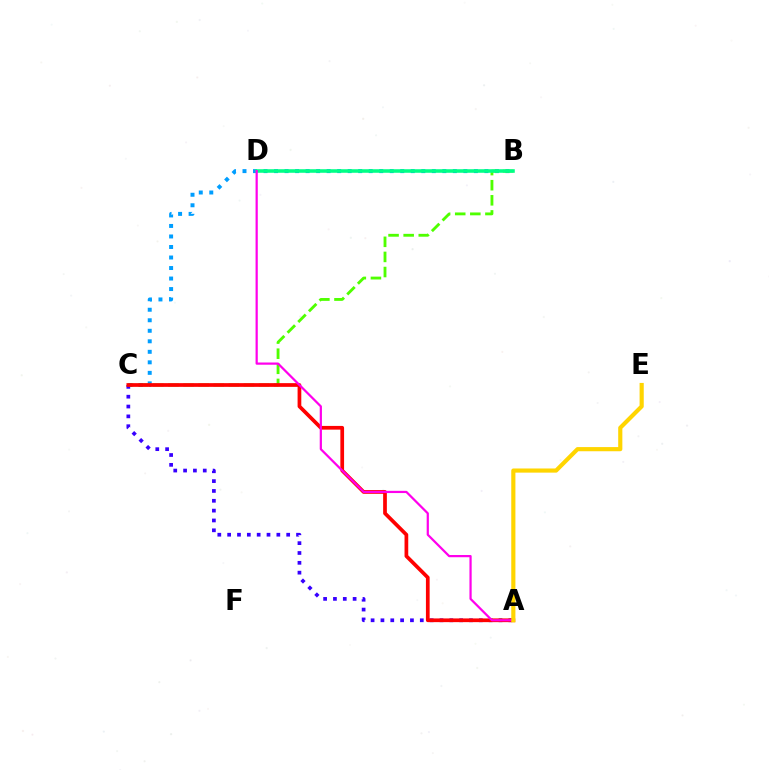{('B', 'C'): [{'color': '#009eff', 'line_style': 'dotted', 'thickness': 2.86}, {'color': '#4fff00', 'line_style': 'dashed', 'thickness': 2.05}], ('A', 'C'): [{'color': '#3700ff', 'line_style': 'dotted', 'thickness': 2.67}, {'color': '#ff0000', 'line_style': 'solid', 'thickness': 2.67}], ('B', 'D'): [{'color': '#00ff86', 'line_style': 'solid', 'thickness': 2.57}], ('A', 'D'): [{'color': '#ff00ed', 'line_style': 'solid', 'thickness': 1.6}], ('A', 'E'): [{'color': '#ffd500', 'line_style': 'solid', 'thickness': 2.99}]}